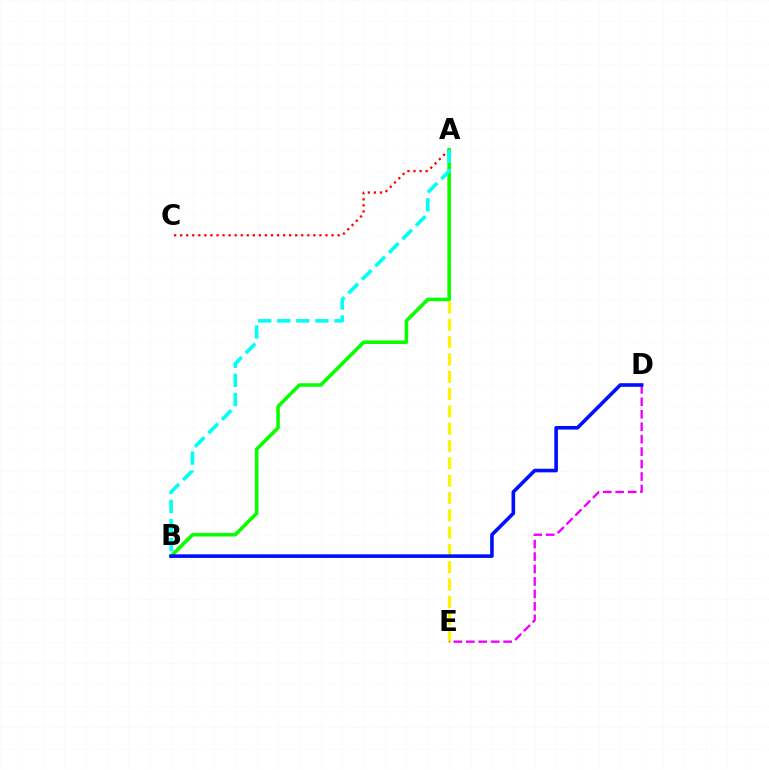{('A', 'E'): [{'color': '#fcf500', 'line_style': 'dashed', 'thickness': 2.35}], ('A', 'C'): [{'color': '#ff0000', 'line_style': 'dotted', 'thickness': 1.64}], ('A', 'B'): [{'color': '#08ff00', 'line_style': 'solid', 'thickness': 2.56}, {'color': '#00fff6', 'line_style': 'dashed', 'thickness': 2.59}], ('D', 'E'): [{'color': '#ee00ff', 'line_style': 'dashed', 'thickness': 1.69}], ('B', 'D'): [{'color': '#0010ff', 'line_style': 'solid', 'thickness': 2.59}]}